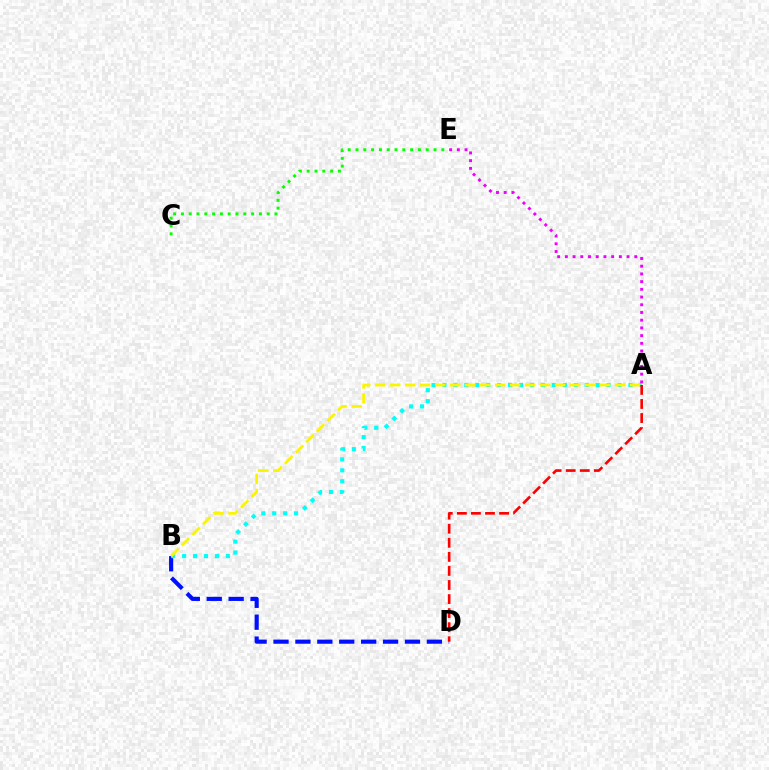{('B', 'D'): [{'color': '#0010ff', 'line_style': 'dashed', 'thickness': 2.98}], ('C', 'E'): [{'color': '#08ff00', 'line_style': 'dotted', 'thickness': 2.12}], ('A', 'B'): [{'color': '#00fff6', 'line_style': 'dotted', 'thickness': 2.97}, {'color': '#fcf500', 'line_style': 'dashed', 'thickness': 2.04}], ('A', 'E'): [{'color': '#ee00ff', 'line_style': 'dotted', 'thickness': 2.1}], ('A', 'D'): [{'color': '#ff0000', 'line_style': 'dashed', 'thickness': 1.91}]}